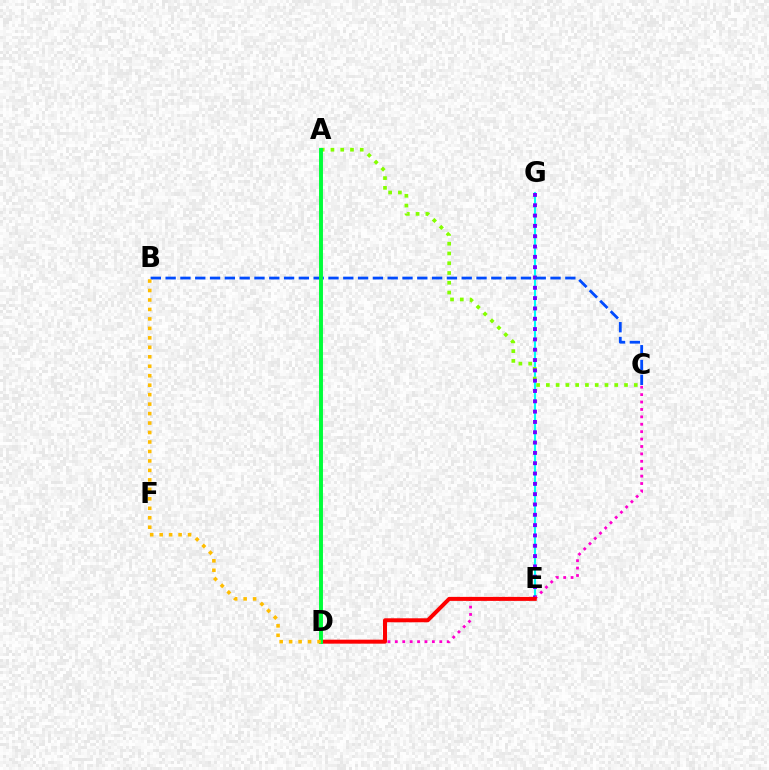{('E', 'G'): [{'color': '#00fff6', 'line_style': 'solid', 'thickness': 1.51}, {'color': '#7200ff', 'line_style': 'dotted', 'thickness': 2.8}], ('A', 'C'): [{'color': '#84ff00', 'line_style': 'dotted', 'thickness': 2.65}], ('B', 'C'): [{'color': '#004bff', 'line_style': 'dashed', 'thickness': 2.01}], ('C', 'D'): [{'color': '#ff00cf', 'line_style': 'dotted', 'thickness': 2.01}], ('D', 'E'): [{'color': '#ff0000', 'line_style': 'solid', 'thickness': 2.87}], ('A', 'D'): [{'color': '#00ff39', 'line_style': 'solid', 'thickness': 2.82}], ('B', 'D'): [{'color': '#ffbd00', 'line_style': 'dotted', 'thickness': 2.57}]}